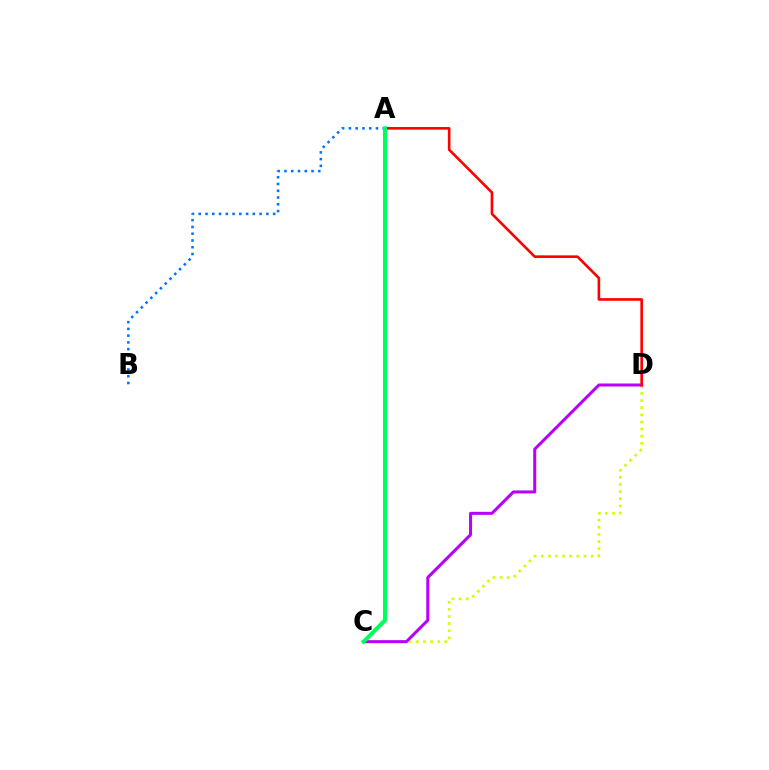{('C', 'D'): [{'color': '#d1ff00', 'line_style': 'dotted', 'thickness': 1.94}, {'color': '#b900ff', 'line_style': 'solid', 'thickness': 2.18}], ('A', 'D'): [{'color': '#ff0000', 'line_style': 'solid', 'thickness': 1.89}], ('A', 'B'): [{'color': '#0074ff', 'line_style': 'dotted', 'thickness': 1.84}], ('A', 'C'): [{'color': '#00ff5c', 'line_style': 'solid', 'thickness': 2.92}]}